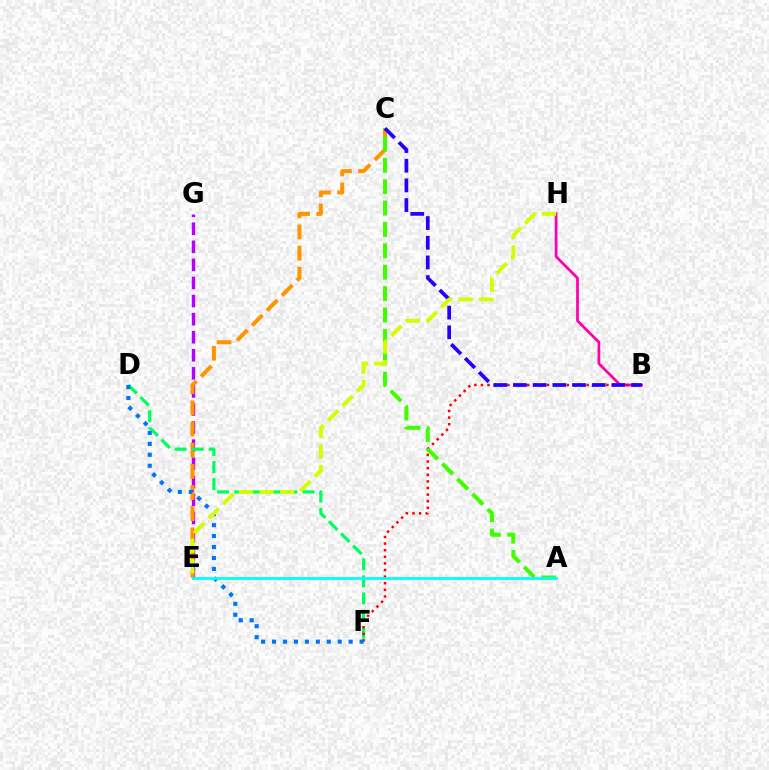{('E', 'G'): [{'color': '#b900ff', 'line_style': 'dashed', 'thickness': 2.46}], ('C', 'E'): [{'color': '#ff9400', 'line_style': 'dashed', 'thickness': 2.87}], ('D', 'F'): [{'color': '#00ff5c', 'line_style': 'dashed', 'thickness': 2.32}, {'color': '#0074ff', 'line_style': 'dotted', 'thickness': 2.97}], ('B', 'H'): [{'color': '#ff00ac', 'line_style': 'solid', 'thickness': 1.98}], ('B', 'F'): [{'color': '#ff0000', 'line_style': 'dotted', 'thickness': 1.79}], ('A', 'C'): [{'color': '#3dff00', 'line_style': 'dashed', 'thickness': 2.9}], ('B', 'C'): [{'color': '#2500ff', 'line_style': 'dashed', 'thickness': 2.67}], ('E', 'H'): [{'color': '#d1ff00', 'line_style': 'dashed', 'thickness': 2.79}], ('A', 'E'): [{'color': '#00fff6', 'line_style': 'solid', 'thickness': 2.01}]}